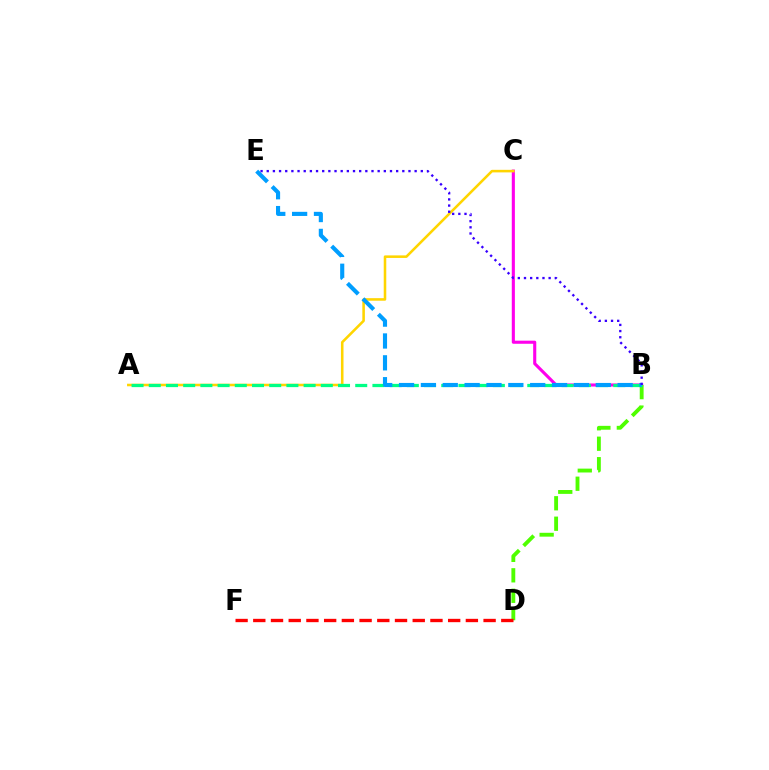{('B', 'C'): [{'color': '#ff00ed', 'line_style': 'solid', 'thickness': 2.23}], ('A', 'C'): [{'color': '#ffd500', 'line_style': 'solid', 'thickness': 1.84}], ('B', 'D'): [{'color': '#4fff00', 'line_style': 'dashed', 'thickness': 2.78}], ('A', 'B'): [{'color': '#00ff86', 'line_style': 'dashed', 'thickness': 2.34}], ('B', 'E'): [{'color': '#009eff', 'line_style': 'dashed', 'thickness': 2.97}, {'color': '#3700ff', 'line_style': 'dotted', 'thickness': 1.67}], ('D', 'F'): [{'color': '#ff0000', 'line_style': 'dashed', 'thickness': 2.41}]}